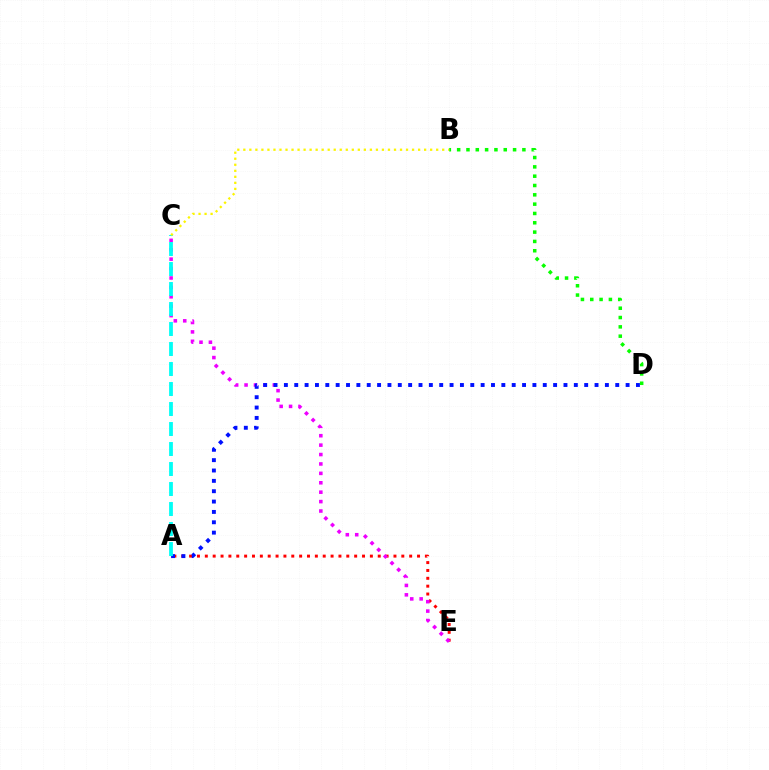{('A', 'E'): [{'color': '#ff0000', 'line_style': 'dotted', 'thickness': 2.14}], ('C', 'E'): [{'color': '#ee00ff', 'line_style': 'dotted', 'thickness': 2.56}], ('A', 'D'): [{'color': '#0010ff', 'line_style': 'dotted', 'thickness': 2.81}], ('A', 'C'): [{'color': '#00fff6', 'line_style': 'dashed', 'thickness': 2.72}], ('B', 'D'): [{'color': '#08ff00', 'line_style': 'dotted', 'thickness': 2.53}], ('B', 'C'): [{'color': '#fcf500', 'line_style': 'dotted', 'thickness': 1.64}]}